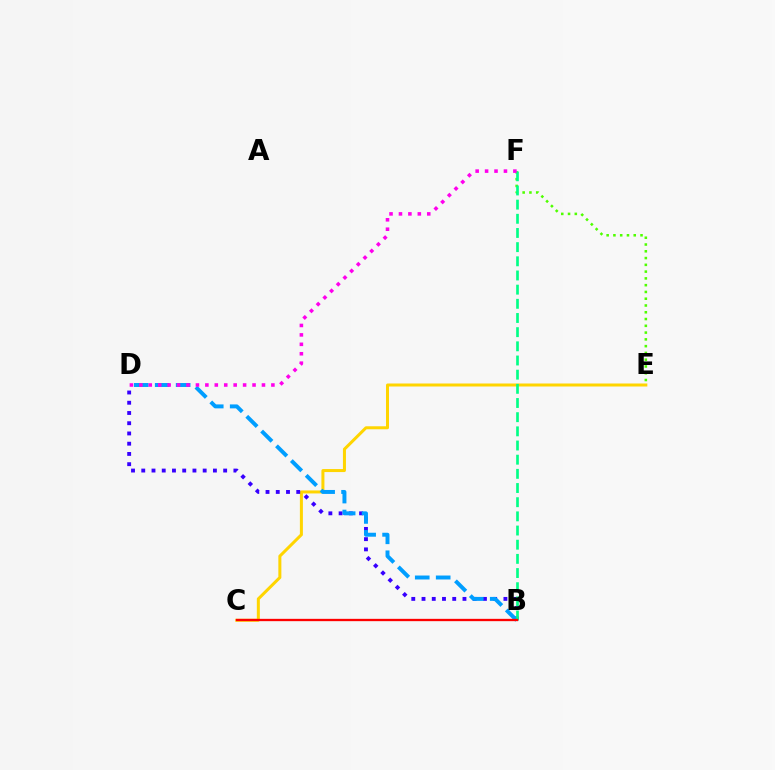{('C', 'E'): [{'color': '#ffd500', 'line_style': 'solid', 'thickness': 2.17}], ('B', 'D'): [{'color': '#3700ff', 'line_style': 'dotted', 'thickness': 2.78}, {'color': '#009eff', 'line_style': 'dashed', 'thickness': 2.85}], ('E', 'F'): [{'color': '#4fff00', 'line_style': 'dotted', 'thickness': 1.84}], ('B', 'F'): [{'color': '#00ff86', 'line_style': 'dashed', 'thickness': 1.92}], ('B', 'C'): [{'color': '#ff0000', 'line_style': 'solid', 'thickness': 1.67}], ('D', 'F'): [{'color': '#ff00ed', 'line_style': 'dotted', 'thickness': 2.56}]}